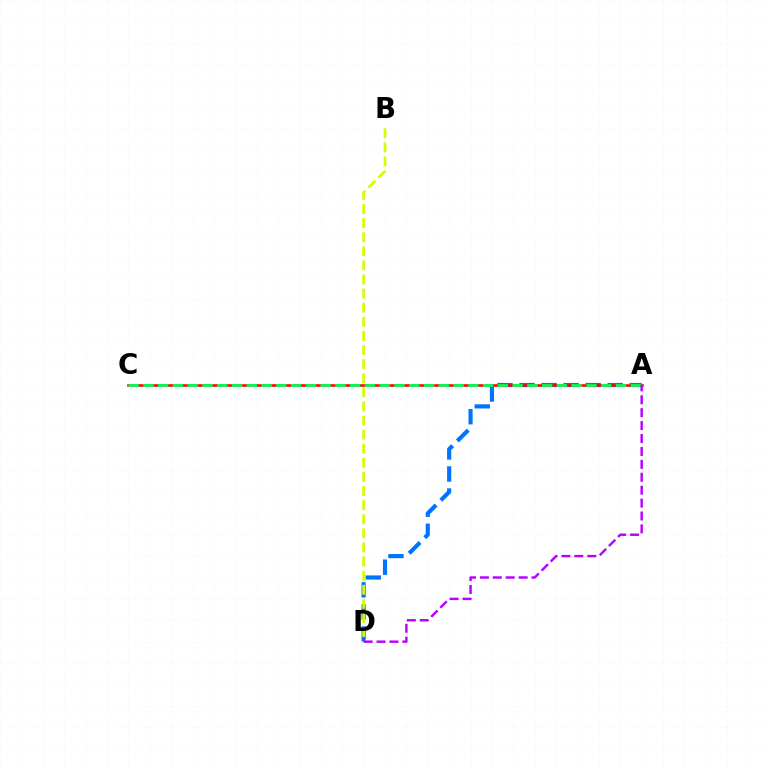{('A', 'D'): [{'color': '#0074ff', 'line_style': 'dashed', 'thickness': 3.0}, {'color': '#b900ff', 'line_style': 'dashed', 'thickness': 1.75}], ('A', 'C'): [{'color': '#ff0000', 'line_style': 'solid', 'thickness': 1.84}, {'color': '#00ff5c', 'line_style': 'dashed', 'thickness': 2.01}], ('B', 'D'): [{'color': '#d1ff00', 'line_style': 'dashed', 'thickness': 1.92}]}